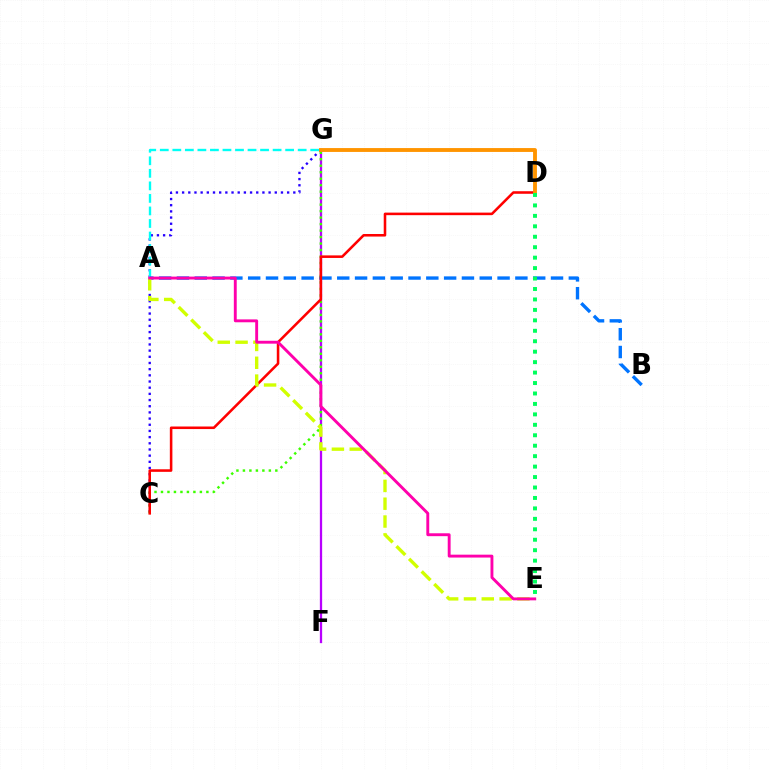{('C', 'G'): [{'color': '#2500ff', 'line_style': 'dotted', 'thickness': 1.68}, {'color': '#3dff00', 'line_style': 'dotted', 'thickness': 1.76}], ('F', 'G'): [{'color': '#b900ff', 'line_style': 'solid', 'thickness': 1.64}], ('A', 'G'): [{'color': '#00fff6', 'line_style': 'dashed', 'thickness': 1.7}], ('A', 'B'): [{'color': '#0074ff', 'line_style': 'dashed', 'thickness': 2.42}], ('C', 'D'): [{'color': '#ff0000', 'line_style': 'solid', 'thickness': 1.84}], ('A', 'E'): [{'color': '#d1ff00', 'line_style': 'dashed', 'thickness': 2.42}, {'color': '#ff00ac', 'line_style': 'solid', 'thickness': 2.08}], ('D', 'G'): [{'color': '#ff9400', 'line_style': 'solid', 'thickness': 2.79}], ('D', 'E'): [{'color': '#00ff5c', 'line_style': 'dotted', 'thickness': 2.84}]}